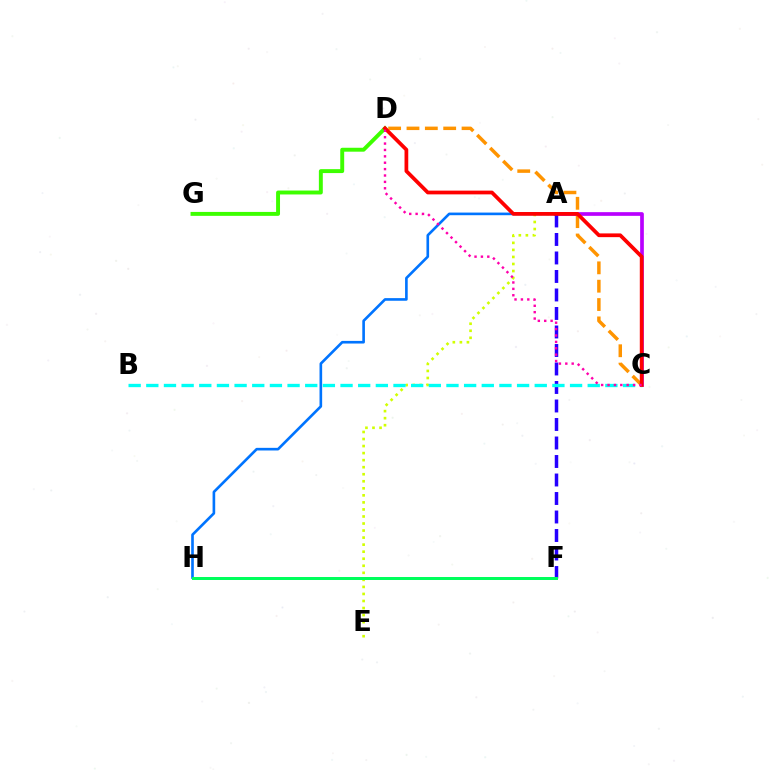{('D', 'G'): [{'color': '#3dff00', 'line_style': 'solid', 'thickness': 2.83}], ('A', 'E'): [{'color': '#d1ff00', 'line_style': 'dotted', 'thickness': 1.91}], ('C', 'D'): [{'color': '#ff9400', 'line_style': 'dashed', 'thickness': 2.49}, {'color': '#ff0000', 'line_style': 'solid', 'thickness': 2.69}, {'color': '#ff00ac', 'line_style': 'dotted', 'thickness': 1.74}], ('A', 'H'): [{'color': '#0074ff', 'line_style': 'solid', 'thickness': 1.9}], ('A', 'C'): [{'color': '#b900ff', 'line_style': 'solid', 'thickness': 2.66}], ('A', 'F'): [{'color': '#2500ff', 'line_style': 'dashed', 'thickness': 2.51}], ('B', 'C'): [{'color': '#00fff6', 'line_style': 'dashed', 'thickness': 2.4}], ('F', 'H'): [{'color': '#00ff5c', 'line_style': 'solid', 'thickness': 2.16}]}